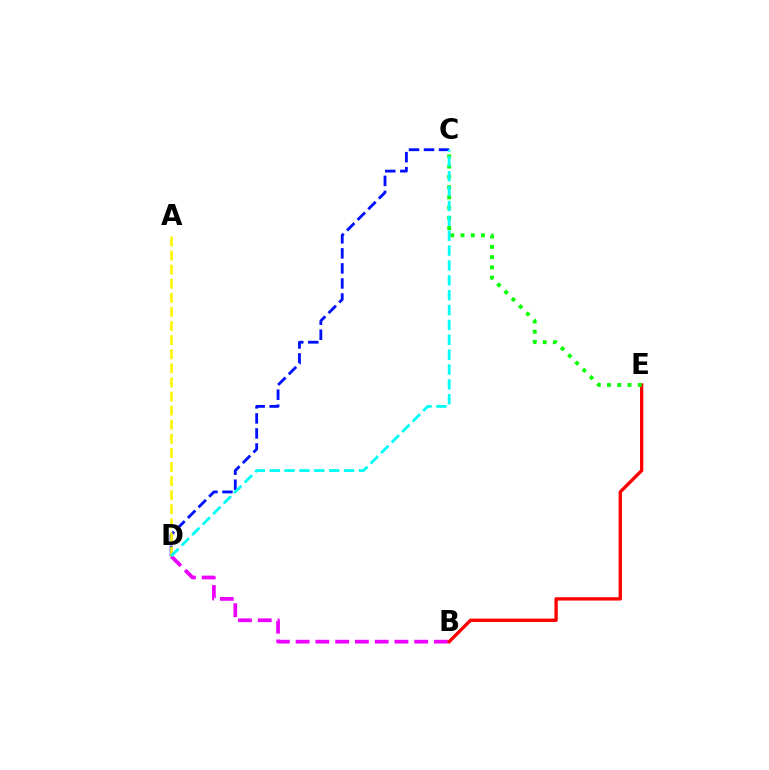{('B', 'D'): [{'color': '#ee00ff', 'line_style': 'dashed', 'thickness': 2.68}], ('B', 'E'): [{'color': '#ff0000', 'line_style': 'solid', 'thickness': 2.4}], ('C', 'E'): [{'color': '#08ff00', 'line_style': 'dotted', 'thickness': 2.79}], ('C', 'D'): [{'color': '#0010ff', 'line_style': 'dashed', 'thickness': 2.04}, {'color': '#00fff6', 'line_style': 'dashed', 'thickness': 2.02}], ('A', 'D'): [{'color': '#fcf500', 'line_style': 'dashed', 'thickness': 1.92}]}